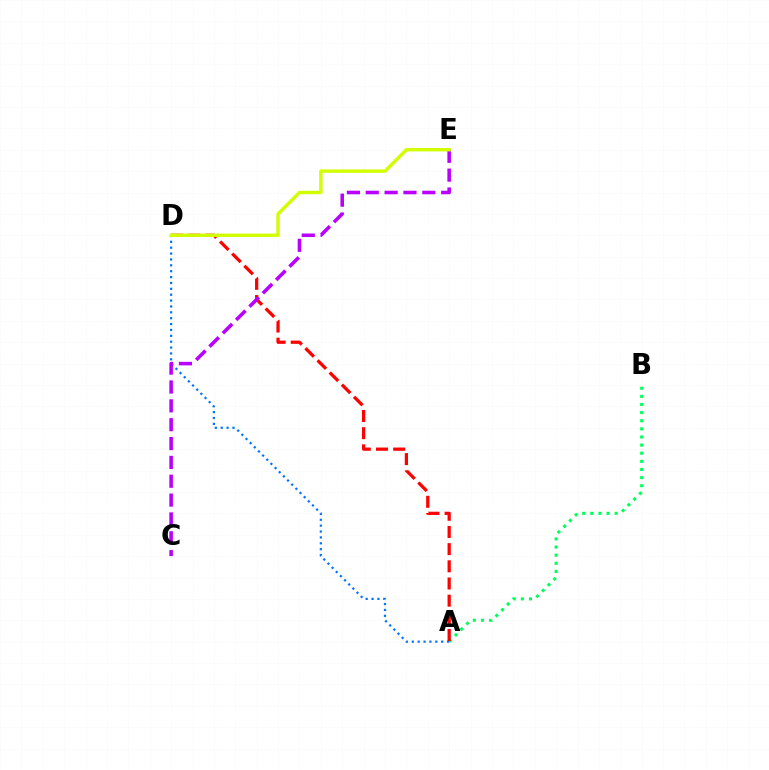{('A', 'B'): [{'color': '#00ff5c', 'line_style': 'dotted', 'thickness': 2.21}], ('A', 'D'): [{'color': '#0074ff', 'line_style': 'dotted', 'thickness': 1.6}, {'color': '#ff0000', 'line_style': 'dashed', 'thickness': 2.33}], ('C', 'E'): [{'color': '#b900ff', 'line_style': 'dashed', 'thickness': 2.56}], ('D', 'E'): [{'color': '#d1ff00', 'line_style': 'solid', 'thickness': 2.44}]}